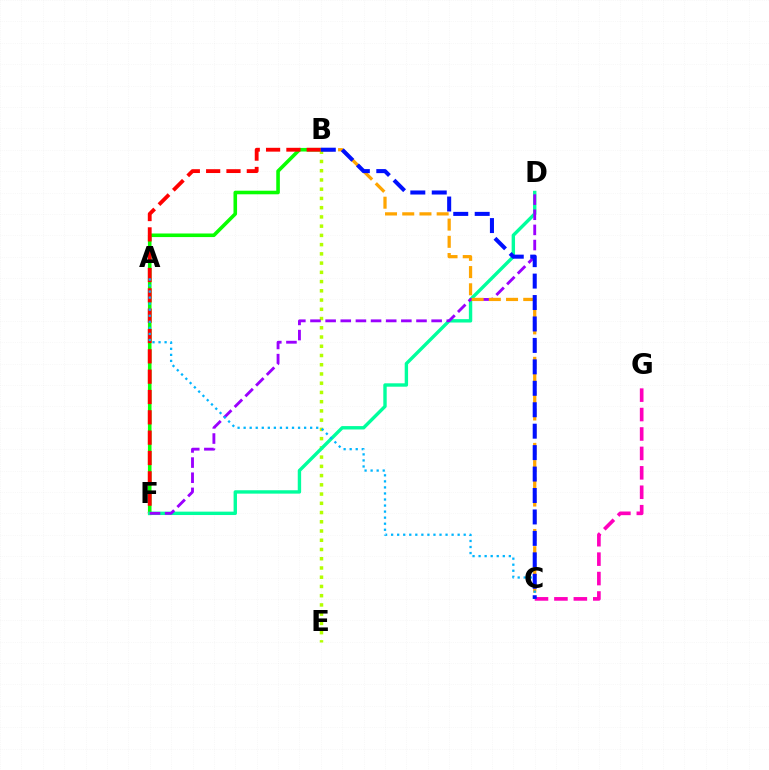{('B', 'F'): [{'color': '#08ff00', 'line_style': 'solid', 'thickness': 2.58}, {'color': '#ff0000', 'line_style': 'dashed', 'thickness': 2.76}], ('B', 'E'): [{'color': '#b3ff00', 'line_style': 'dotted', 'thickness': 2.51}], ('D', 'F'): [{'color': '#00ff9d', 'line_style': 'solid', 'thickness': 2.44}, {'color': '#9b00ff', 'line_style': 'dashed', 'thickness': 2.06}], ('C', 'G'): [{'color': '#ff00bd', 'line_style': 'dashed', 'thickness': 2.64}], ('B', 'C'): [{'color': '#ffa500', 'line_style': 'dashed', 'thickness': 2.34}, {'color': '#0010ff', 'line_style': 'dashed', 'thickness': 2.91}], ('A', 'C'): [{'color': '#00b5ff', 'line_style': 'dotted', 'thickness': 1.64}]}